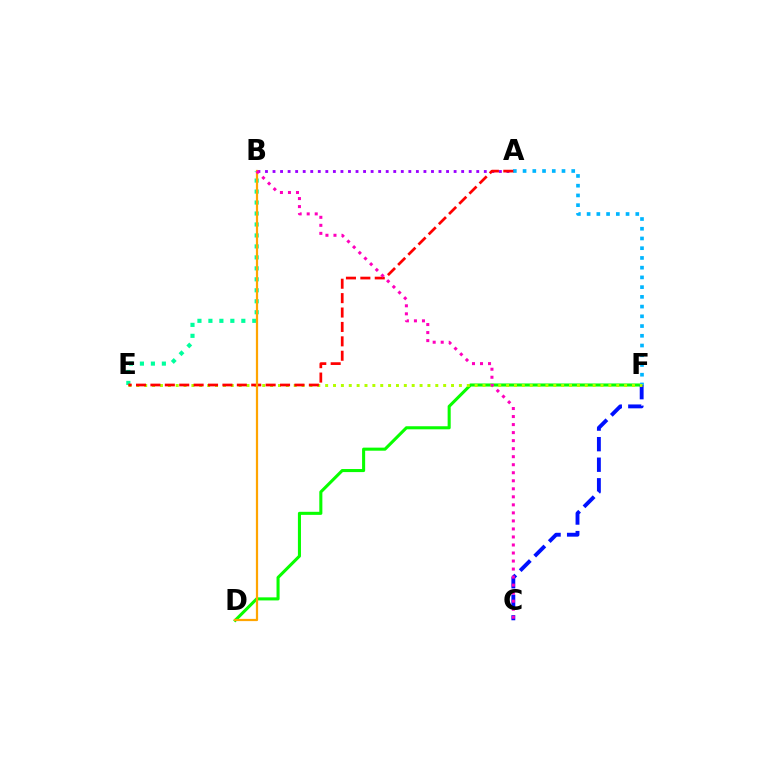{('D', 'F'): [{'color': '#08ff00', 'line_style': 'solid', 'thickness': 2.21}], ('C', 'F'): [{'color': '#0010ff', 'line_style': 'dashed', 'thickness': 2.79}], ('B', 'E'): [{'color': '#00ff9d', 'line_style': 'dotted', 'thickness': 2.98}], ('A', 'B'): [{'color': '#9b00ff', 'line_style': 'dotted', 'thickness': 2.05}], ('A', 'F'): [{'color': '#00b5ff', 'line_style': 'dotted', 'thickness': 2.64}], ('E', 'F'): [{'color': '#b3ff00', 'line_style': 'dotted', 'thickness': 2.14}], ('A', 'E'): [{'color': '#ff0000', 'line_style': 'dashed', 'thickness': 1.96}], ('B', 'D'): [{'color': '#ffa500', 'line_style': 'solid', 'thickness': 1.6}], ('B', 'C'): [{'color': '#ff00bd', 'line_style': 'dotted', 'thickness': 2.18}]}